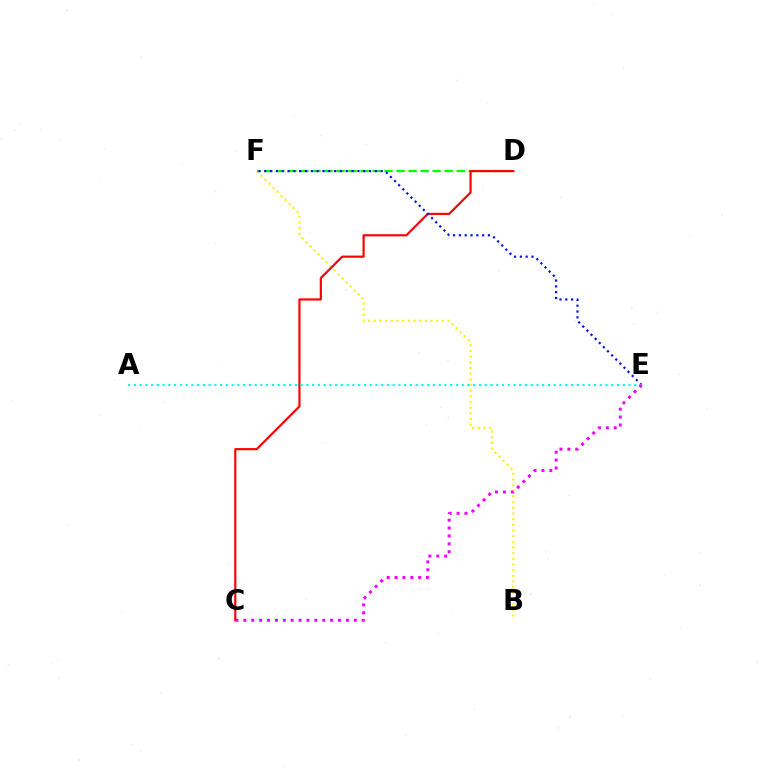{('B', 'F'): [{'color': '#fcf500', 'line_style': 'dotted', 'thickness': 1.54}], ('D', 'F'): [{'color': '#08ff00', 'line_style': 'dashed', 'thickness': 1.63}], ('C', 'D'): [{'color': '#ff0000', 'line_style': 'solid', 'thickness': 1.56}], ('E', 'F'): [{'color': '#0010ff', 'line_style': 'dotted', 'thickness': 1.58}], ('A', 'E'): [{'color': '#00fff6', 'line_style': 'dotted', 'thickness': 1.56}], ('C', 'E'): [{'color': '#ee00ff', 'line_style': 'dotted', 'thickness': 2.14}]}